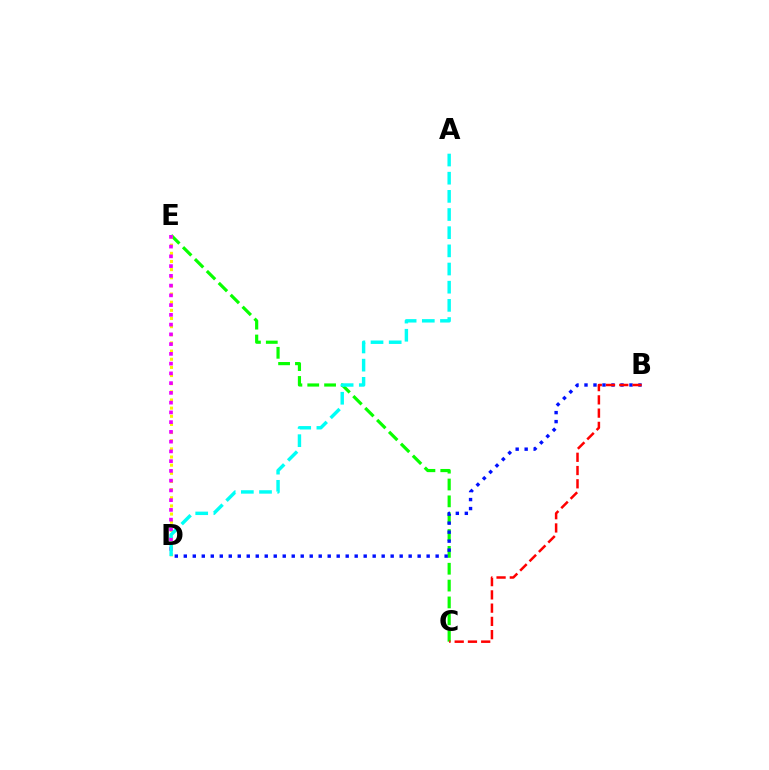{('C', 'E'): [{'color': '#08ff00', 'line_style': 'dashed', 'thickness': 2.29}], ('D', 'E'): [{'color': '#fcf500', 'line_style': 'dotted', 'thickness': 2.21}, {'color': '#ee00ff', 'line_style': 'dotted', 'thickness': 2.65}], ('A', 'D'): [{'color': '#00fff6', 'line_style': 'dashed', 'thickness': 2.47}], ('B', 'D'): [{'color': '#0010ff', 'line_style': 'dotted', 'thickness': 2.44}], ('B', 'C'): [{'color': '#ff0000', 'line_style': 'dashed', 'thickness': 1.8}]}